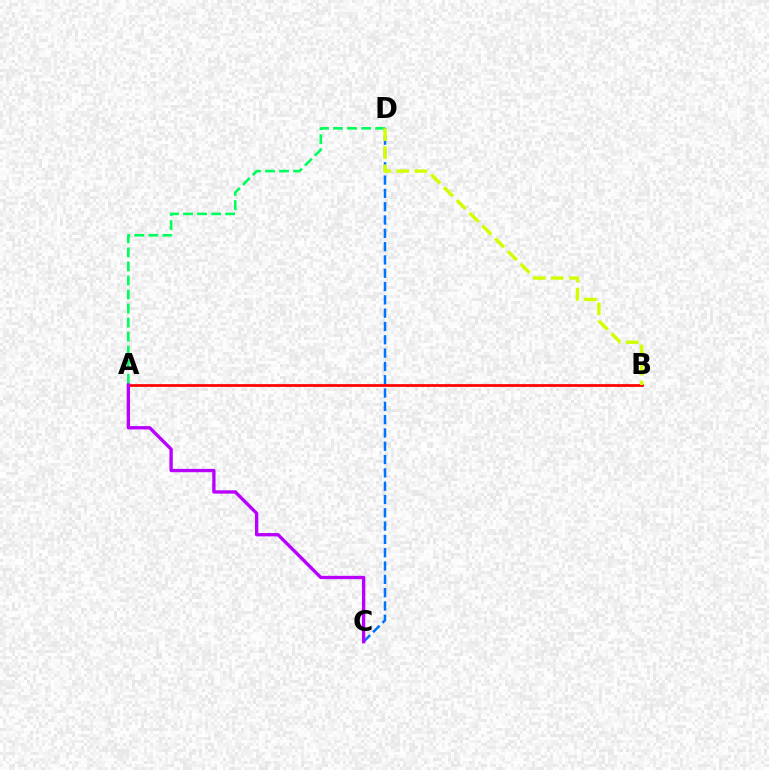{('C', 'D'): [{'color': '#0074ff', 'line_style': 'dashed', 'thickness': 1.81}], ('A', 'D'): [{'color': '#00ff5c', 'line_style': 'dashed', 'thickness': 1.91}], ('A', 'B'): [{'color': '#ff0000', 'line_style': 'solid', 'thickness': 1.96}], ('B', 'D'): [{'color': '#d1ff00', 'line_style': 'dashed', 'thickness': 2.46}], ('A', 'C'): [{'color': '#b900ff', 'line_style': 'solid', 'thickness': 2.4}]}